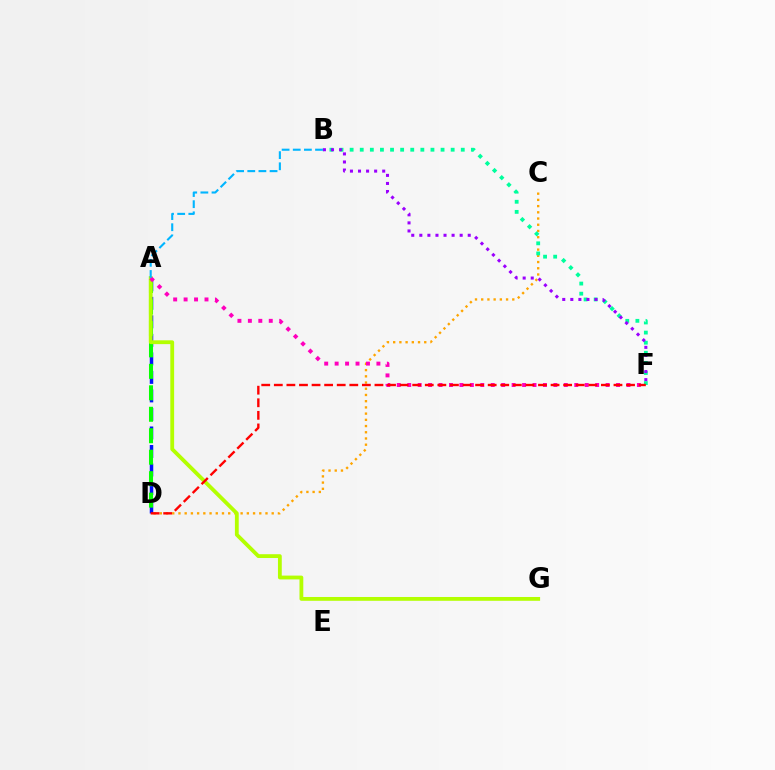{('C', 'D'): [{'color': '#ffa500', 'line_style': 'dotted', 'thickness': 1.69}], ('B', 'F'): [{'color': '#00ff9d', 'line_style': 'dotted', 'thickness': 2.74}, {'color': '#9b00ff', 'line_style': 'dotted', 'thickness': 2.19}], ('A', 'D'): [{'color': '#0010ff', 'line_style': 'dashed', 'thickness': 2.52}, {'color': '#08ff00', 'line_style': 'dashed', 'thickness': 2.92}], ('A', 'G'): [{'color': '#b3ff00', 'line_style': 'solid', 'thickness': 2.74}], ('A', 'F'): [{'color': '#ff00bd', 'line_style': 'dotted', 'thickness': 2.84}], ('D', 'F'): [{'color': '#ff0000', 'line_style': 'dashed', 'thickness': 1.71}], ('A', 'B'): [{'color': '#00b5ff', 'line_style': 'dashed', 'thickness': 1.51}]}